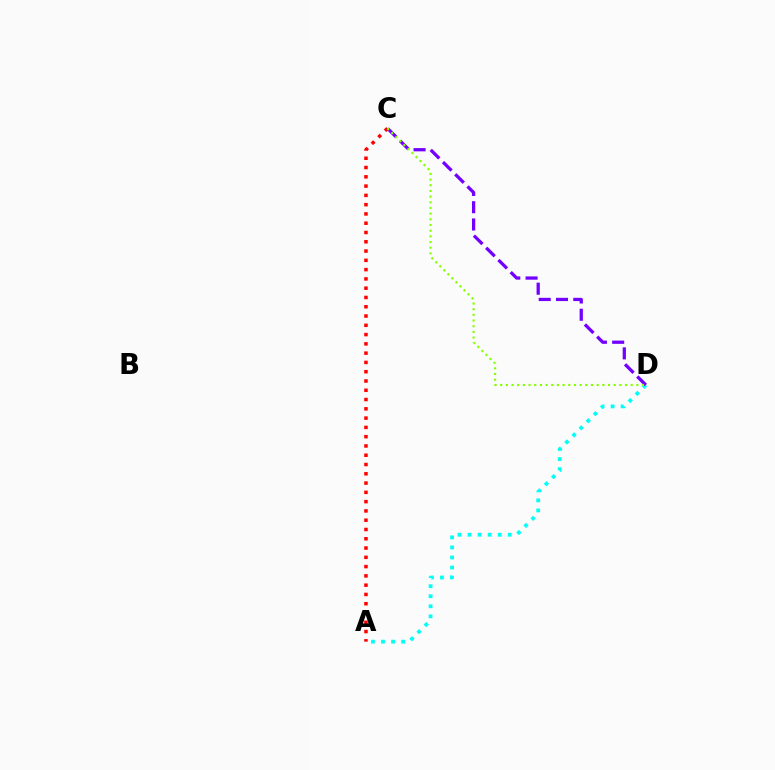{('A', 'C'): [{'color': '#ff0000', 'line_style': 'dotted', 'thickness': 2.52}], ('A', 'D'): [{'color': '#00fff6', 'line_style': 'dotted', 'thickness': 2.73}], ('C', 'D'): [{'color': '#7200ff', 'line_style': 'dashed', 'thickness': 2.35}, {'color': '#84ff00', 'line_style': 'dotted', 'thickness': 1.54}]}